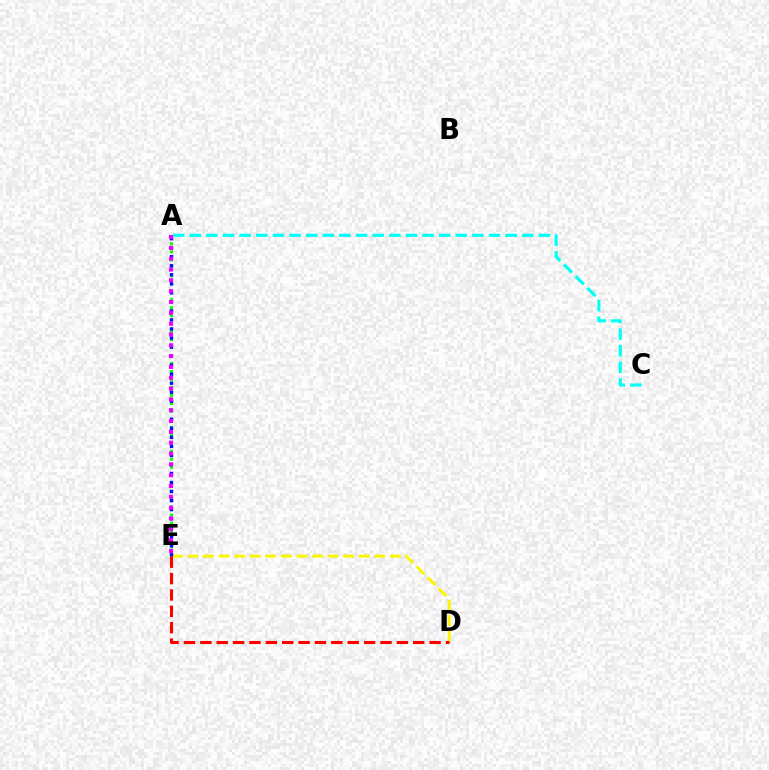{('A', 'E'): [{'color': '#08ff00', 'line_style': 'dotted', 'thickness': 2.17}, {'color': '#0010ff', 'line_style': 'dotted', 'thickness': 2.45}, {'color': '#ee00ff', 'line_style': 'dotted', 'thickness': 2.94}], ('D', 'E'): [{'color': '#fcf500', 'line_style': 'dashed', 'thickness': 2.11}, {'color': '#ff0000', 'line_style': 'dashed', 'thickness': 2.22}], ('A', 'C'): [{'color': '#00fff6', 'line_style': 'dashed', 'thickness': 2.26}]}